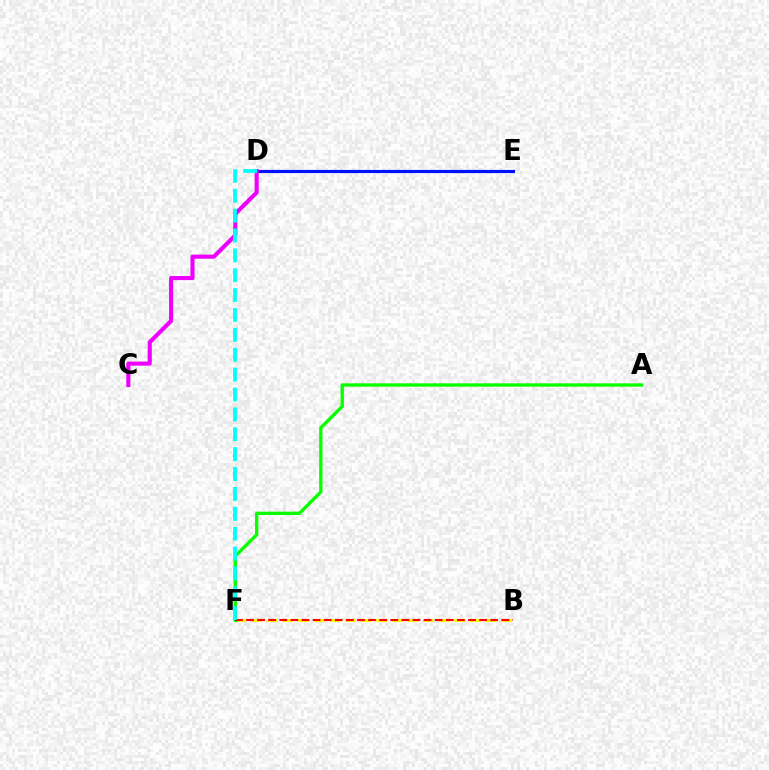{('D', 'E'): [{'color': '#0010ff', 'line_style': 'solid', 'thickness': 2.28}], ('B', 'F'): [{'color': '#fcf500', 'line_style': 'dashed', 'thickness': 2.12}, {'color': '#ff0000', 'line_style': 'dashed', 'thickness': 1.51}], ('A', 'F'): [{'color': '#08ff00', 'line_style': 'solid', 'thickness': 2.4}], ('C', 'D'): [{'color': '#ee00ff', 'line_style': 'solid', 'thickness': 2.95}], ('D', 'F'): [{'color': '#00fff6', 'line_style': 'dashed', 'thickness': 2.7}]}